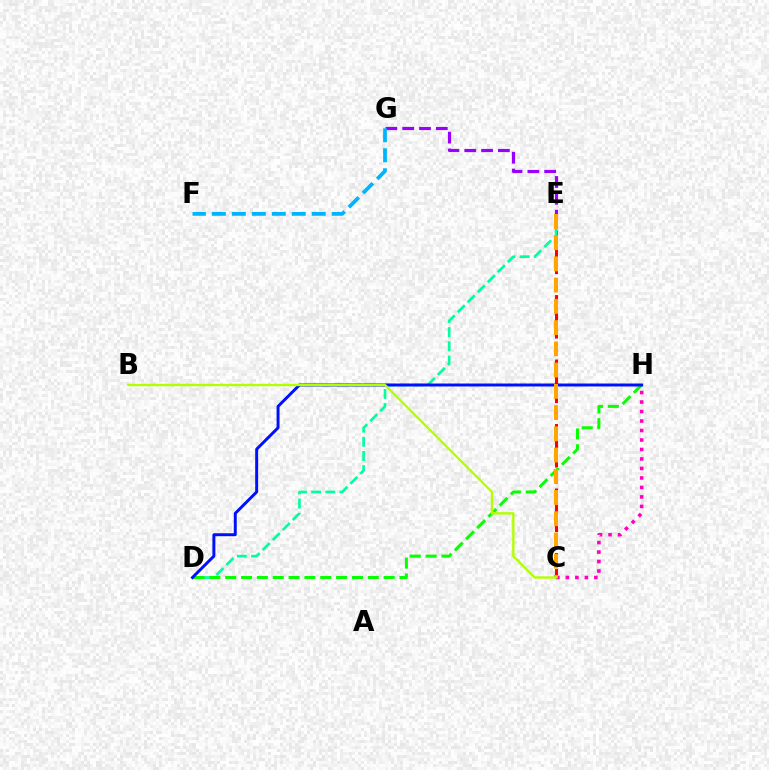{('C', 'E'): [{'color': '#ff0000', 'line_style': 'dashed', 'thickness': 2.19}, {'color': '#ffa500', 'line_style': 'dashed', 'thickness': 2.89}], ('D', 'E'): [{'color': '#00ff9d', 'line_style': 'dashed', 'thickness': 1.93}], ('E', 'G'): [{'color': '#9b00ff', 'line_style': 'dashed', 'thickness': 2.28}], ('D', 'H'): [{'color': '#08ff00', 'line_style': 'dashed', 'thickness': 2.15}, {'color': '#0010ff', 'line_style': 'solid', 'thickness': 2.13}], ('F', 'G'): [{'color': '#00b5ff', 'line_style': 'dashed', 'thickness': 2.71}], ('C', 'H'): [{'color': '#ff00bd', 'line_style': 'dotted', 'thickness': 2.58}], ('B', 'C'): [{'color': '#b3ff00', 'line_style': 'solid', 'thickness': 1.71}]}